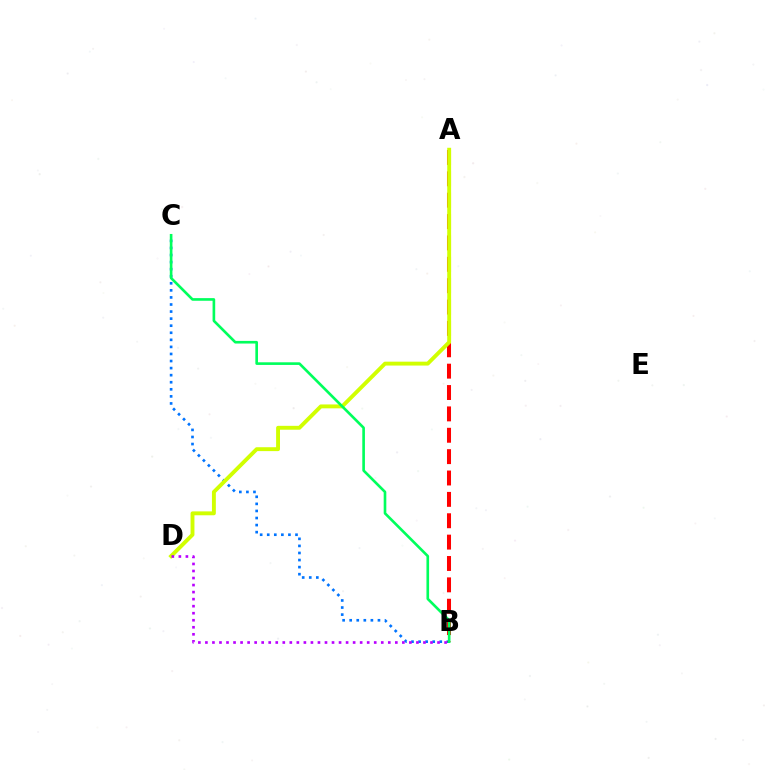{('B', 'C'): [{'color': '#0074ff', 'line_style': 'dotted', 'thickness': 1.92}, {'color': '#00ff5c', 'line_style': 'solid', 'thickness': 1.9}], ('A', 'B'): [{'color': '#ff0000', 'line_style': 'dashed', 'thickness': 2.9}], ('A', 'D'): [{'color': '#d1ff00', 'line_style': 'solid', 'thickness': 2.8}], ('B', 'D'): [{'color': '#b900ff', 'line_style': 'dotted', 'thickness': 1.91}]}